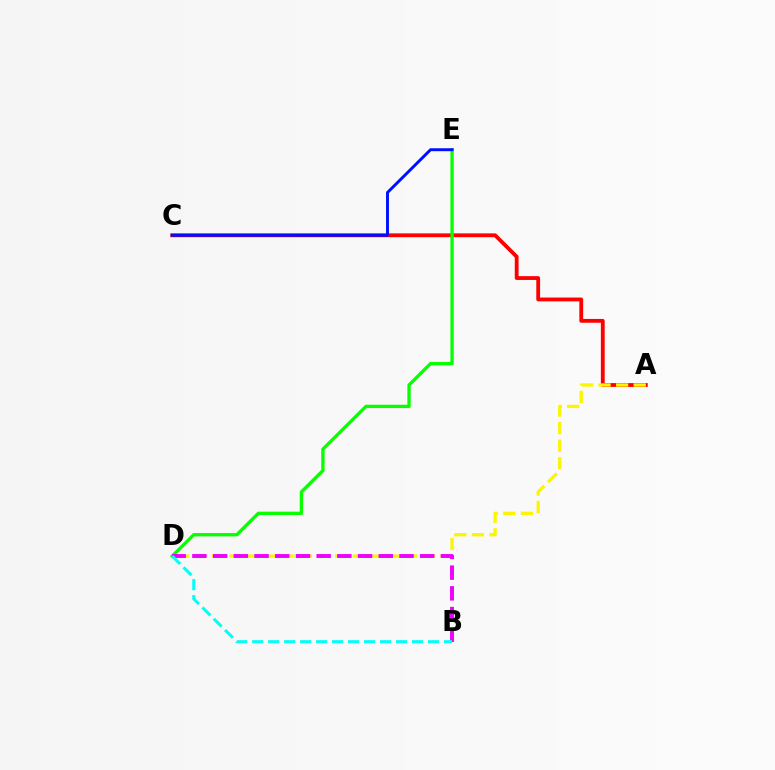{('A', 'C'): [{'color': '#ff0000', 'line_style': 'solid', 'thickness': 2.75}], ('A', 'D'): [{'color': '#fcf500', 'line_style': 'dashed', 'thickness': 2.39}], ('D', 'E'): [{'color': '#08ff00', 'line_style': 'solid', 'thickness': 2.39}], ('C', 'E'): [{'color': '#0010ff', 'line_style': 'solid', 'thickness': 2.11}], ('B', 'D'): [{'color': '#ee00ff', 'line_style': 'dashed', 'thickness': 2.81}, {'color': '#00fff6', 'line_style': 'dashed', 'thickness': 2.17}]}